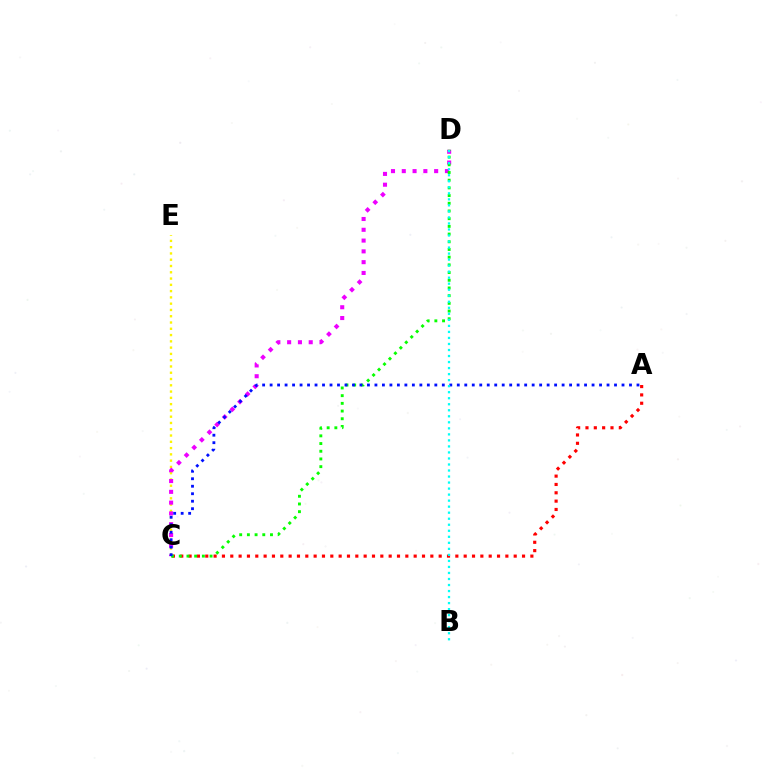{('A', 'C'): [{'color': '#ff0000', 'line_style': 'dotted', 'thickness': 2.26}, {'color': '#0010ff', 'line_style': 'dotted', 'thickness': 2.03}], ('C', 'E'): [{'color': '#fcf500', 'line_style': 'dotted', 'thickness': 1.71}], ('C', 'D'): [{'color': '#ee00ff', 'line_style': 'dotted', 'thickness': 2.93}, {'color': '#08ff00', 'line_style': 'dotted', 'thickness': 2.09}], ('B', 'D'): [{'color': '#00fff6', 'line_style': 'dotted', 'thickness': 1.64}]}